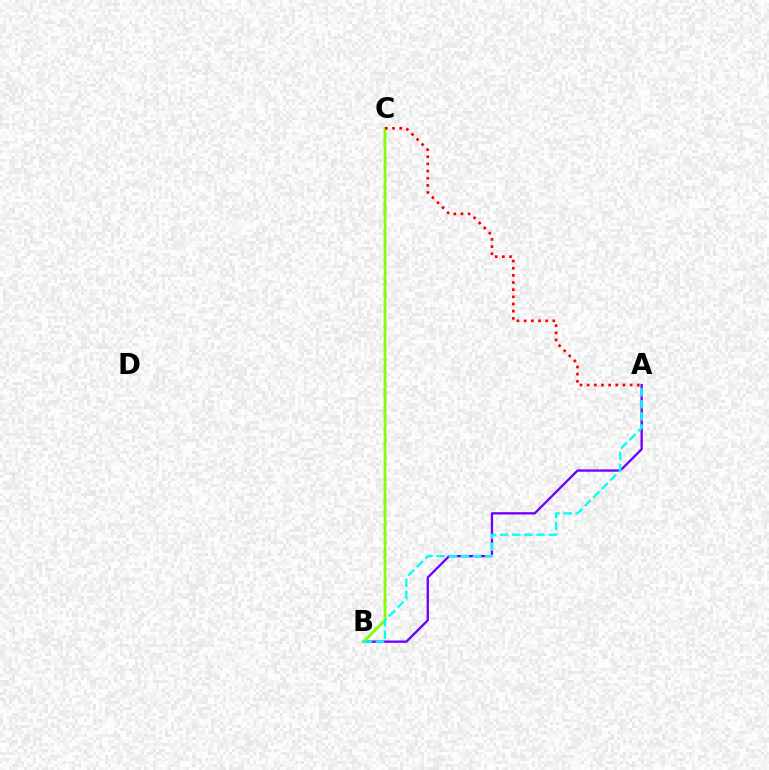{('A', 'B'): [{'color': '#7200ff', 'line_style': 'solid', 'thickness': 1.69}, {'color': '#00fff6', 'line_style': 'dashed', 'thickness': 1.65}], ('B', 'C'): [{'color': '#84ff00', 'line_style': 'solid', 'thickness': 2.04}], ('A', 'C'): [{'color': '#ff0000', 'line_style': 'dotted', 'thickness': 1.95}]}